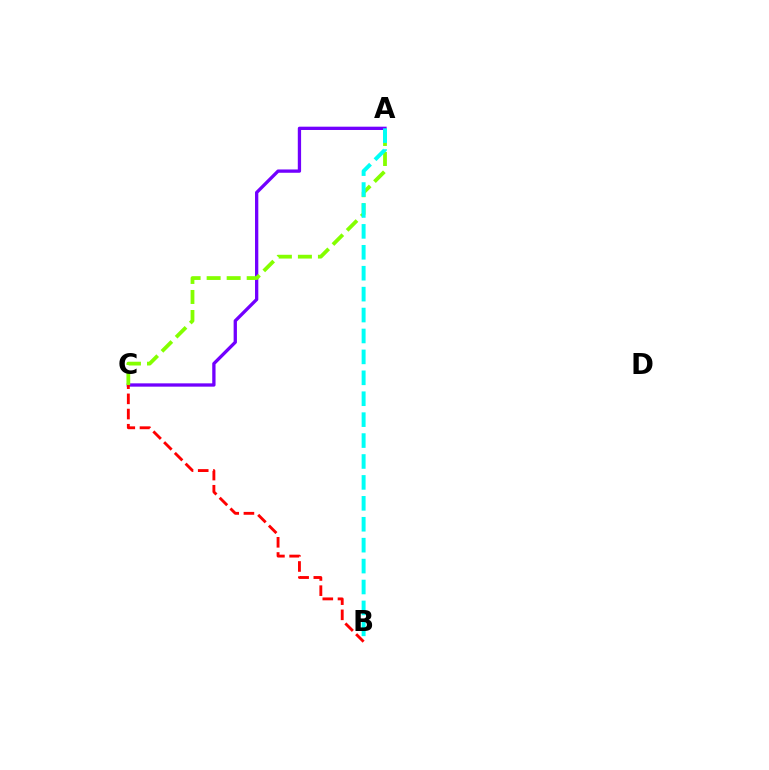{('A', 'C'): [{'color': '#7200ff', 'line_style': 'solid', 'thickness': 2.38}, {'color': '#84ff00', 'line_style': 'dashed', 'thickness': 2.72}], ('B', 'C'): [{'color': '#ff0000', 'line_style': 'dashed', 'thickness': 2.06}], ('A', 'B'): [{'color': '#00fff6', 'line_style': 'dashed', 'thickness': 2.84}]}